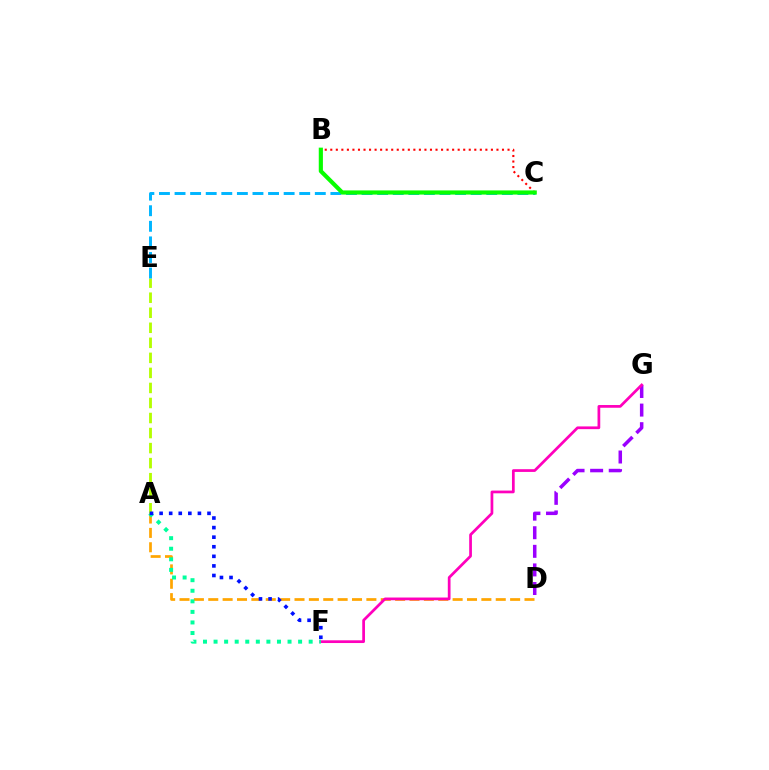{('A', 'E'): [{'color': '#b3ff00', 'line_style': 'dashed', 'thickness': 2.04}], ('A', 'D'): [{'color': '#ffa500', 'line_style': 'dashed', 'thickness': 1.95}], ('D', 'G'): [{'color': '#9b00ff', 'line_style': 'dashed', 'thickness': 2.53}], ('F', 'G'): [{'color': '#ff00bd', 'line_style': 'solid', 'thickness': 1.97}], ('A', 'F'): [{'color': '#00ff9d', 'line_style': 'dotted', 'thickness': 2.87}, {'color': '#0010ff', 'line_style': 'dotted', 'thickness': 2.6}], ('C', 'E'): [{'color': '#00b5ff', 'line_style': 'dashed', 'thickness': 2.12}], ('B', 'C'): [{'color': '#ff0000', 'line_style': 'dotted', 'thickness': 1.5}, {'color': '#08ff00', 'line_style': 'solid', 'thickness': 2.99}]}